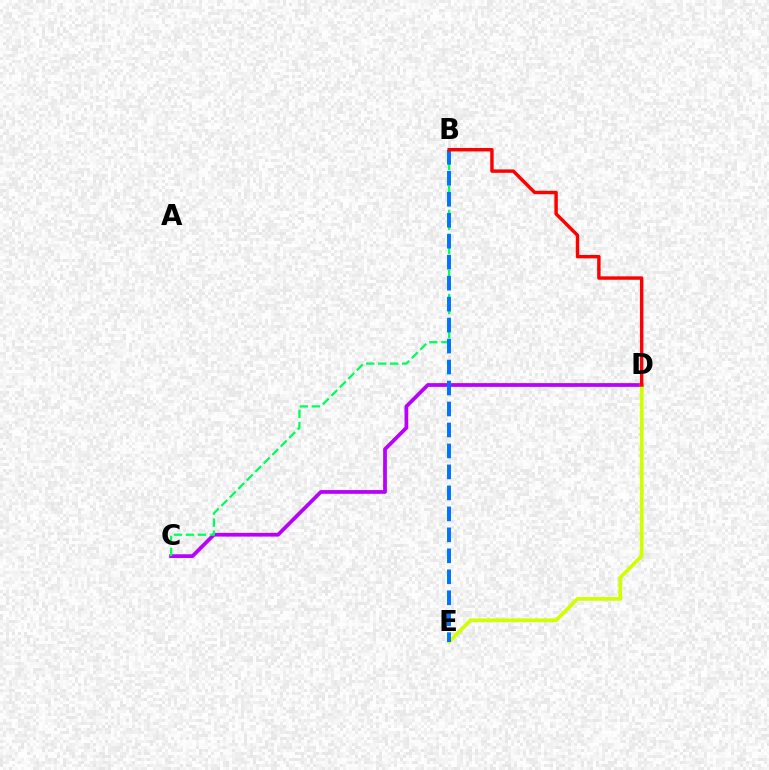{('C', 'D'): [{'color': '#b900ff', 'line_style': 'solid', 'thickness': 2.7}], ('B', 'C'): [{'color': '#00ff5c', 'line_style': 'dashed', 'thickness': 1.63}], ('D', 'E'): [{'color': '#d1ff00', 'line_style': 'solid', 'thickness': 2.68}], ('B', 'E'): [{'color': '#0074ff', 'line_style': 'dashed', 'thickness': 2.85}], ('B', 'D'): [{'color': '#ff0000', 'line_style': 'solid', 'thickness': 2.46}]}